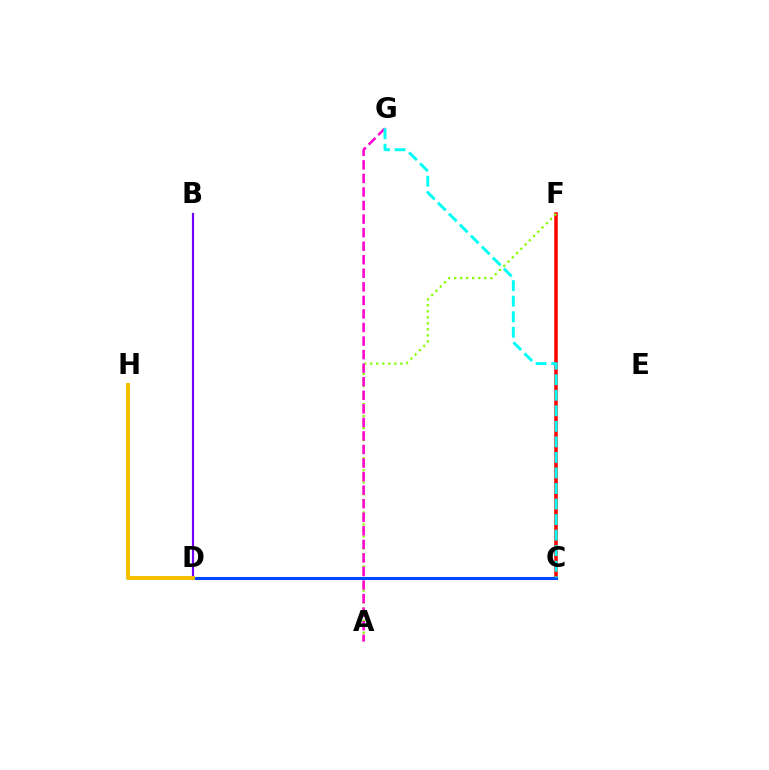{('C', 'F'): [{'color': '#ff0000', 'line_style': 'solid', 'thickness': 2.52}], ('A', 'F'): [{'color': '#84ff00', 'line_style': 'dotted', 'thickness': 1.63}], ('D', 'H'): [{'color': '#00ff39', 'line_style': 'solid', 'thickness': 2.7}, {'color': '#ffbd00', 'line_style': 'solid', 'thickness': 2.74}], ('C', 'D'): [{'color': '#004bff', 'line_style': 'solid', 'thickness': 2.19}], ('B', 'D'): [{'color': '#7200ff', 'line_style': 'solid', 'thickness': 1.56}], ('A', 'G'): [{'color': '#ff00cf', 'line_style': 'dashed', 'thickness': 1.84}], ('C', 'G'): [{'color': '#00fff6', 'line_style': 'dashed', 'thickness': 2.11}]}